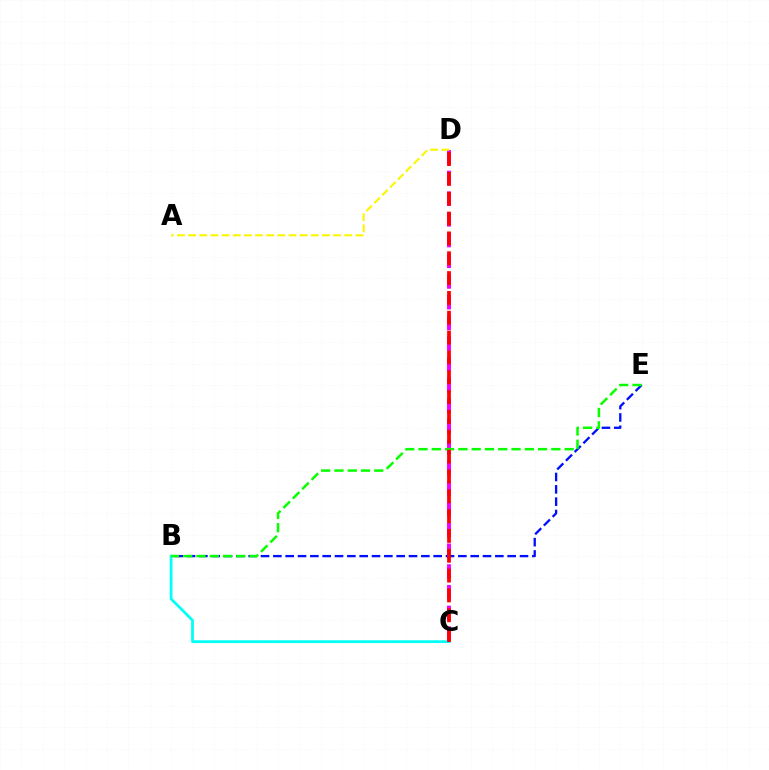{('C', 'D'): [{'color': '#ee00ff', 'line_style': 'dashed', 'thickness': 2.81}, {'color': '#ff0000', 'line_style': 'dashed', 'thickness': 2.69}], ('B', 'E'): [{'color': '#0010ff', 'line_style': 'dashed', 'thickness': 1.68}, {'color': '#08ff00', 'line_style': 'dashed', 'thickness': 1.8}], ('B', 'C'): [{'color': '#00fff6', 'line_style': 'solid', 'thickness': 1.98}], ('A', 'D'): [{'color': '#fcf500', 'line_style': 'dashed', 'thickness': 1.52}]}